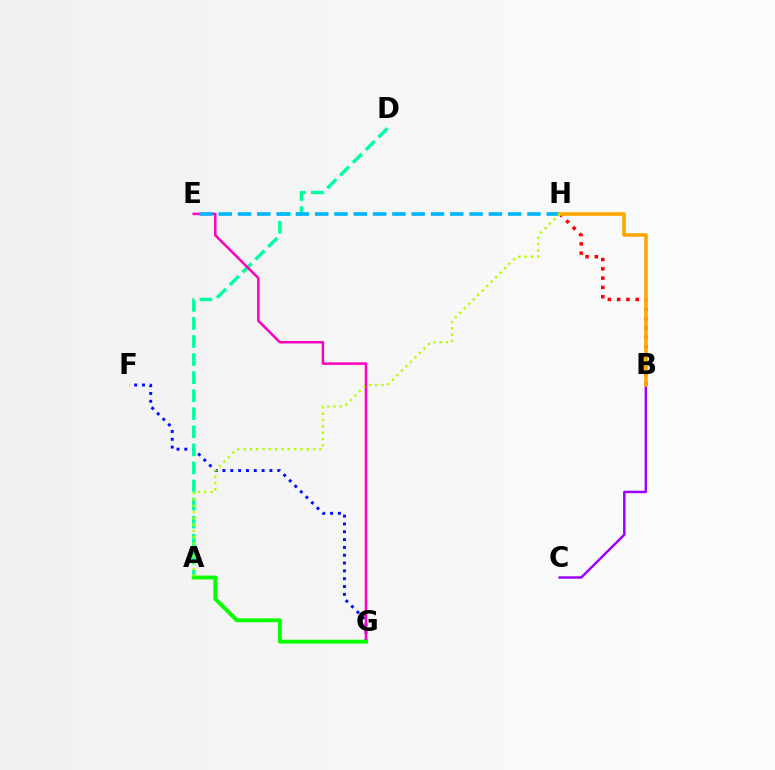{('F', 'G'): [{'color': '#0010ff', 'line_style': 'dotted', 'thickness': 2.13}], ('B', 'C'): [{'color': '#9b00ff', 'line_style': 'solid', 'thickness': 1.77}], ('A', 'D'): [{'color': '#00ff9d', 'line_style': 'dashed', 'thickness': 2.45}], ('B', 'H'): [{'color': '#ff0000', 'line_style': 'dotted', 'thickness': 2.53}, {'color': '#ffa500', 'line_style': 'solid', 'thickness': 2.58}], ('E', 'G'): [{'color': '#ff00bd', 'line_style': 'solid', 'thickness': 1.8}], ('E', 'H'): [{'color': '#00b5ff', 'line_style': 'dashed', 'thickness': 2.62}], ('A', 'G'): [{'color': '#08ff00', 'line_style': 'solid', 'thickness': 2.79}], ('A', 'H'): [{'color': '#b3ff00', 'line_style': 'dotted', 'thickness': 1.72}]}